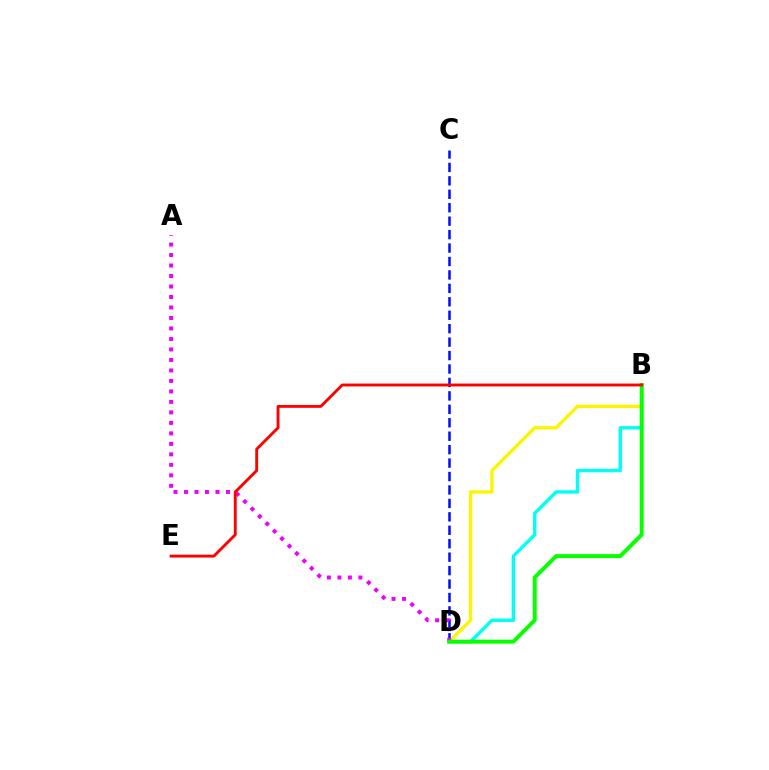{('C', 'D'): [{'color': '#0010ff', 'line_style': 'dashed', 'thickness': 1.83}], ('B', 'D'): [{'color': '#00fff6', 'line_style': 'solid', 'thickness': 2.44}, {'color': '#fcf500', 'line_style': 'solid', 'thickness': 2.39}, {'color': '#08ff00', 'line_style': 'solid', 'thickness': 2.84}], ('A', 'D'): [{'color': '#ee00ff', 'line_style': 'dotted', 'thickness': 2.85}], ('B', 'E'): [{'color': '#ff0000', 'line_style': 'solid', 'thickness': 2.07}]}